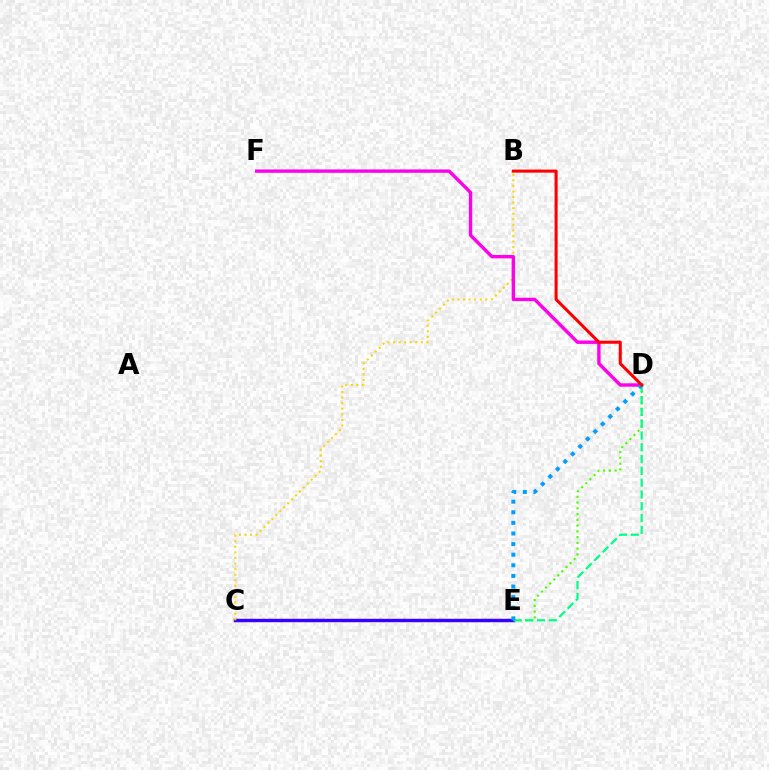{('D', 'E'): [{'color': '#4fff00', 'line_style': 'dotted', 'thickness': 1.57}, {'color': '#00ff86', 'line_style': 'dashed', 'thickness': 1.6}, {'color': '#009eff', 'line_style': 'dotted', 'thickness': 2.88}], ('C', 'E'): [{'color': '#3700ff', 'line_style': 'solid', 'thickness': 2.47}], ('B', 'C'): [{'color': '#ffd500', 'line_style': 'dotted', 'thickness': 1.51}], ('D', 'F'): [{'color': '#ff00ed', 'line_style': 'solid', 'thickness': 2.43}], ('B', 'D'): [{'color': '#ff0000', 'line_style': 'solid', 'thickness': 2.2}]}